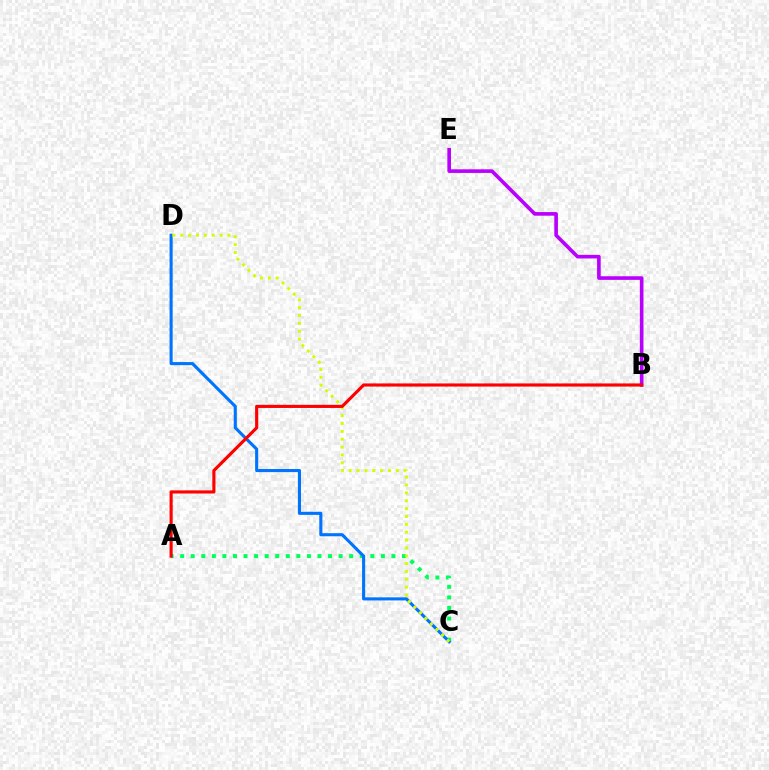{('B', 'E'): [{'color': '#b900ff', 'line_style': 'solid', 'thickness': 2.61}], ('A', 'C'): [{'color': '#00ff5c', 'line_style': 'dotted', 'thickness': 2.87}], ('C', 'D'): [{'color': '#0074ff', 'line_style': 'solid', 'thickness': 2.22}, {'color': '#d1ff00', 'line_style': 'dotted', 'thickness': 2.13}], ('A', 'B'): [{'color': '#ff0000', 'line_style': 'solid', 'thickness': 2.26}]}